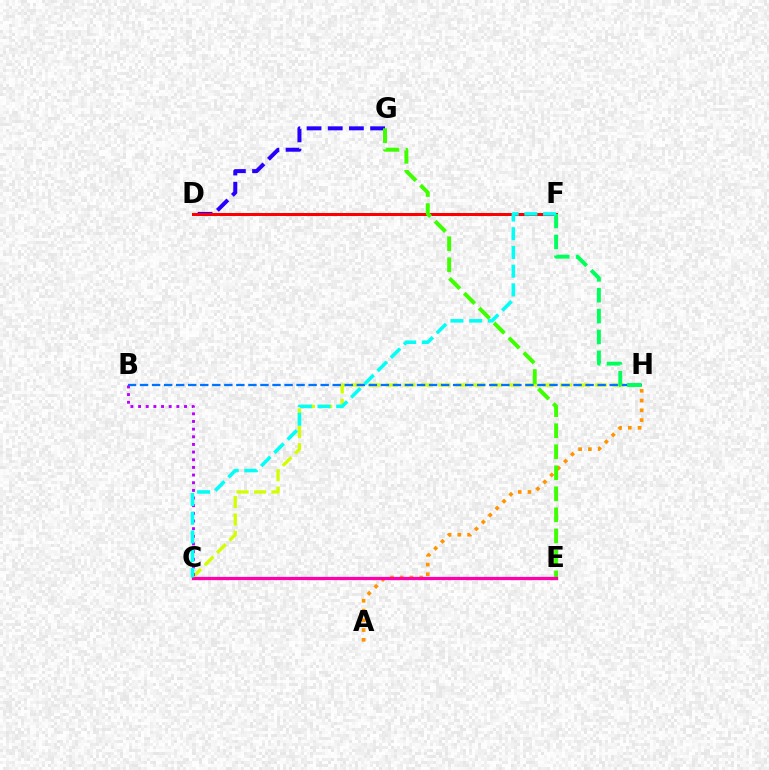{('C', 'H'): [{'color': '#d1ff00', 'line_style': 'dashed', 'thickness': 2.37}], ('D', 'G'): [{'color': '#2500ff', 'line_style': 'dashed', 'thickness': 2.88}], ('B', 'H'): [{'color': '#0074ff', 'line_style': 'dashed', 'thickness': 1.64}], ('D', 'F'): [{'color': '#ff0000', 'line_style': 'solid', 'thickness': 2.17}], ('A', 'H'): [{'color': '#ff9400', 'line_style': 'dotted', 'thickness': 2.65}], ('E', 'G'): [{'color': '#3dff00', 'line_style': 'dashed', 'thickness': 2.86}], ('C', 'E'): [{'color': '#ff00ac', 'line_style': 'solid', 'thickness': 2.33}], ('F', 'H'): [{'color': '#00ff5c', 'line_style': 'dashed', 'thickness': 2.84}], ('B', 'C'): [{'color': '#b900ff', 'line_style': 'dotted', 'thickness': 2.08}], ('C', 'F'): [{'color': '#00fff6', 'line_style': 'dashed', 'thickness': 2.54}]}